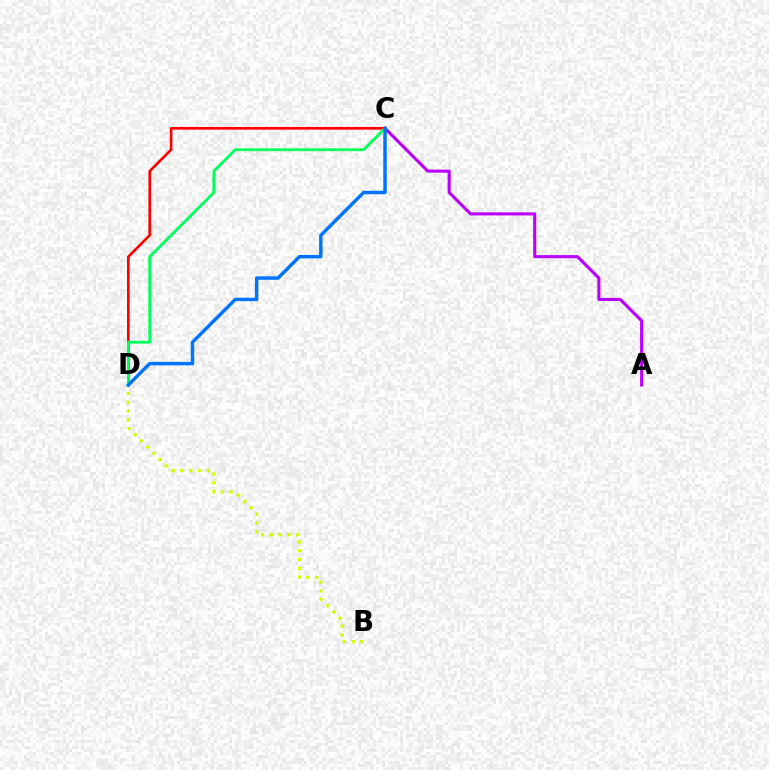{('C', 'D'): [{'color': '#ff0000', 'line_style': 'solid', 'thickness': 1.9}, {'color': '#00ff5c', 'line_style': 'solid', 'thickness': 2.03}, {'color': '#0074ff', 'line_style': 'solid', 'thickness': 2.48}], ('B', 'D'): [{'color': '#d1ff00', 'line_style': 'dotted', 'thickness': 2.39}], ('A', 'C'): [{'color': '#b900ff', 'line_style': 'solid', 'thickness': 2.22}]}